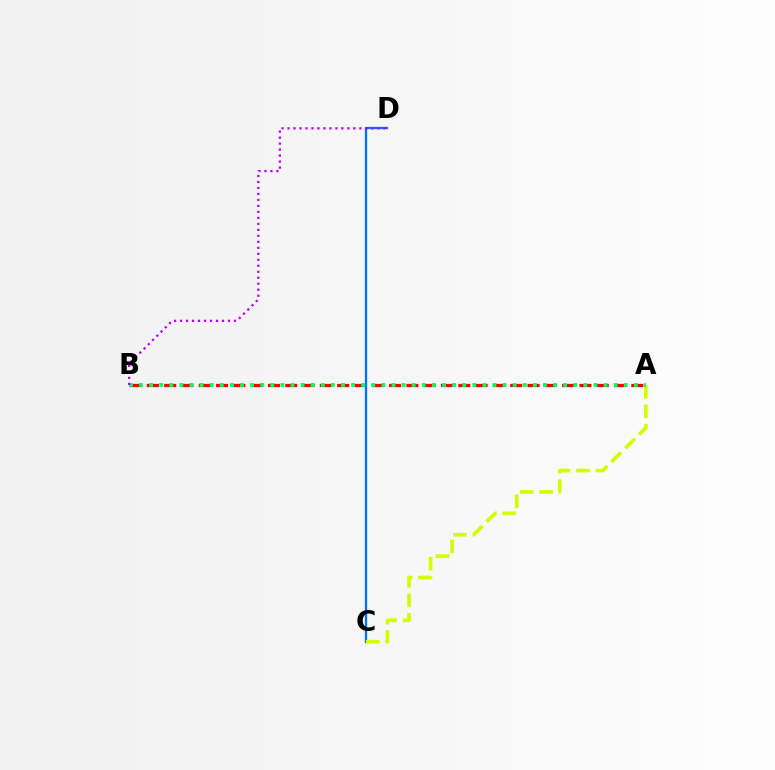{('A', 'B'): [{'color': '#ff0000', 'line_style': 'dashed', 'thickness': 2.35}, {'color': '#00ff5c', 'line_style': 'dotted', 'thickness': 2.74}], ('C', 'D'): [{'color': '#0074ff', 'line_style': 'solid', 'thickness': 1.67}], ('A', 'C'): [{'color': '#d1ff00', 'line_style': 'dashed', 'thickness': 2.64}], ('B', 'D'): [{'color': '#b900ff', 'line_style': 'dotted', 'thickness': 1.63}]}